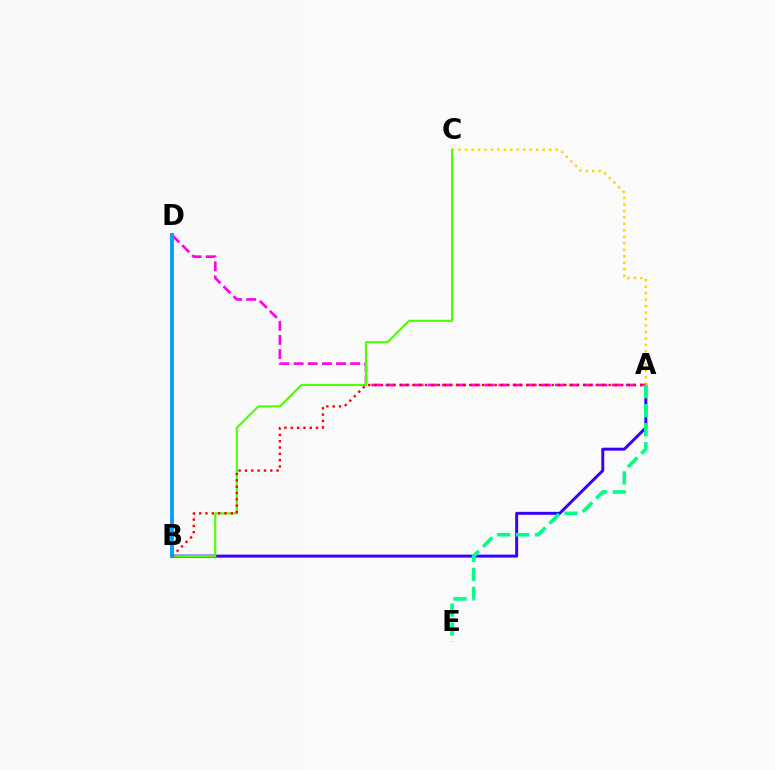{('A', 'B'): [{'color': '#3700ff', 'line_style': 'solid', 'thickness': 2.14}, {'color': '#ff0000', 'line_style': 'dotted', 'thickness': 1.72}], ('A', 'C'): [{'color': '#ffd500', 'line_style': 'dotted', 'thickness': 1.76}], ('A', 'D'): [{'color': '#ff00ed', 'line_style': 'dashed', 'thickness': 1.92}], ('B', 'C'): [{'color': '#4fff00', 'line_style': 'solid', 'thickness': 1.53}], ('A', 'E'): [{'color': '#00ff86', 'line_style': 'dashed', 'thickness': 2.59}], ('B', 'D'): [{'color': '#009eff', 'line_style': 'solid', 'thickness': 2.76}]}